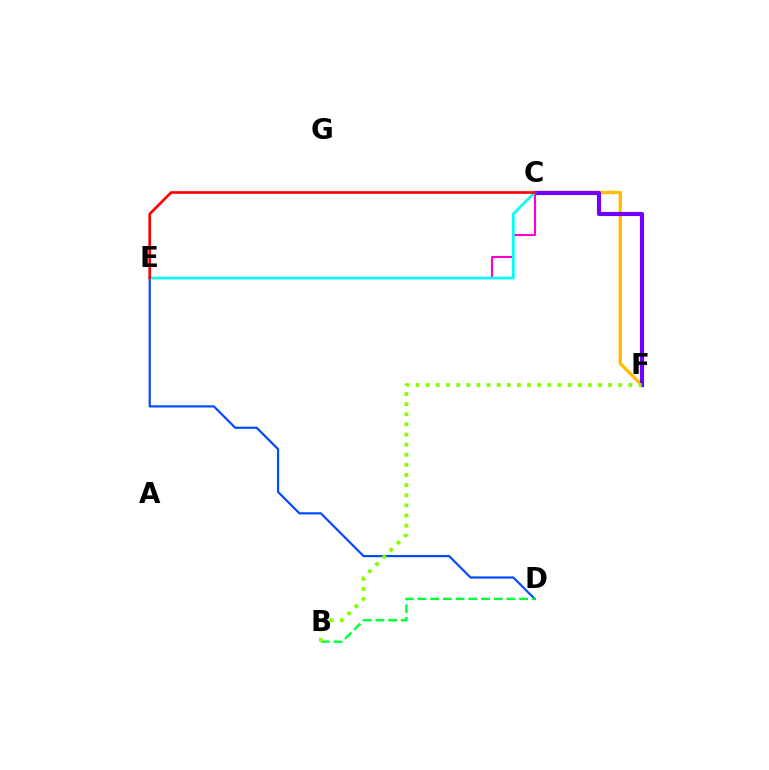{('D', 'E'): [{'color': '#004bff', 'line_style': 'solid', 'thickness': 1.57}], ('B', 'D'): [{'color': '#00ff39', 'line_style': 'dashed', 'thickness': 1.72}], ('C', 'F'): [{'color': '#ffbd00', 'line_style': 'solid', 'thickness': 2.39}, {'color': '#7200ff', 'line_style': 'solid', 'thickness': 2.98}], ('C', 'E'): [{'color': '#ff00cf', 'line_style': 'solid', 'thickness': 1.51}, {'color': '#00fff6', 'line_style': 'solid', 'thickness': 1.94}, {'color': '#ff0000', 'line_style': 'solid', 'thickness': 1.92}], ('B', 'F'): [{'color': '#84ff00', 'line_style': 'dotted', 'thickness': 2.75}]}